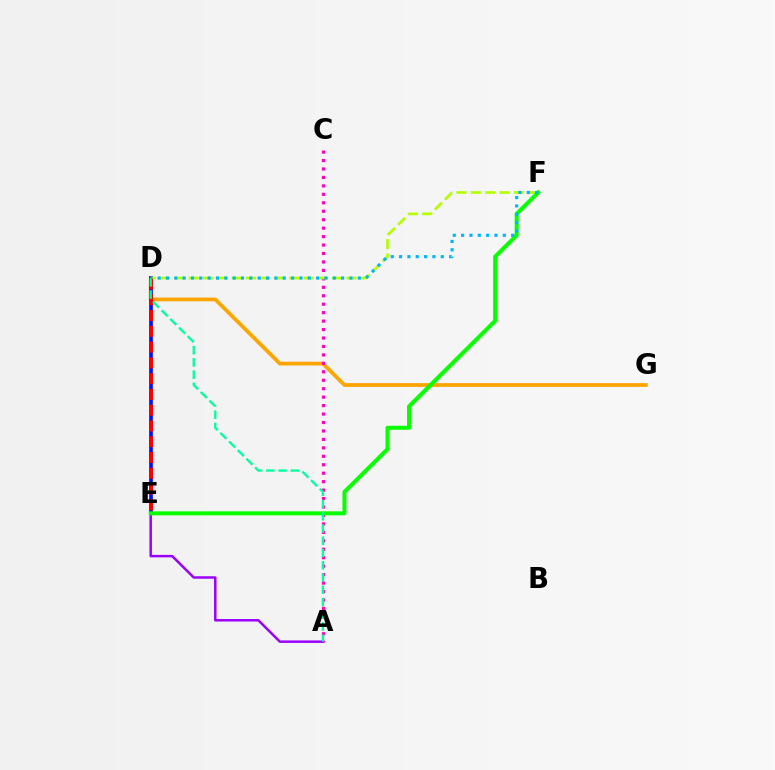{('D', 'G'): [{'color': '#ffa500', 'line_style': 'solid', 'thickness': 2.71}], ('A', 'C'): [{'color': '#ff00bd', 'line_style': 'dotted', 'thickness': 2.3}], ('D', 'E'): [{'color': '#0010ff', 'line_style': 'solid', 'thickness': 2.64}, {'color': '#ff0000', 'line_style': 'dashed', 'thickness': 2.14}], ('D', 'F'): [{'color': '#b3ff00', 'line_style': 'dashed', 'thickness': 1.95}, {'color': '#00b5ff', 'line_style': 'dotted', 'thickness': 2.27}], ('A', 'E'): [{'color': '#9b00ff', 'line_style': 'solid', 'thickness': 1.79}], ('E', 'F'): [{'color': '#08ff00', 'line_style': 'solid', 'thickness': 2.89}], ('A', 'D'): [{'color': '#00ff9d', 'line_style': 'dashed', 'thickness': 1.66}]}